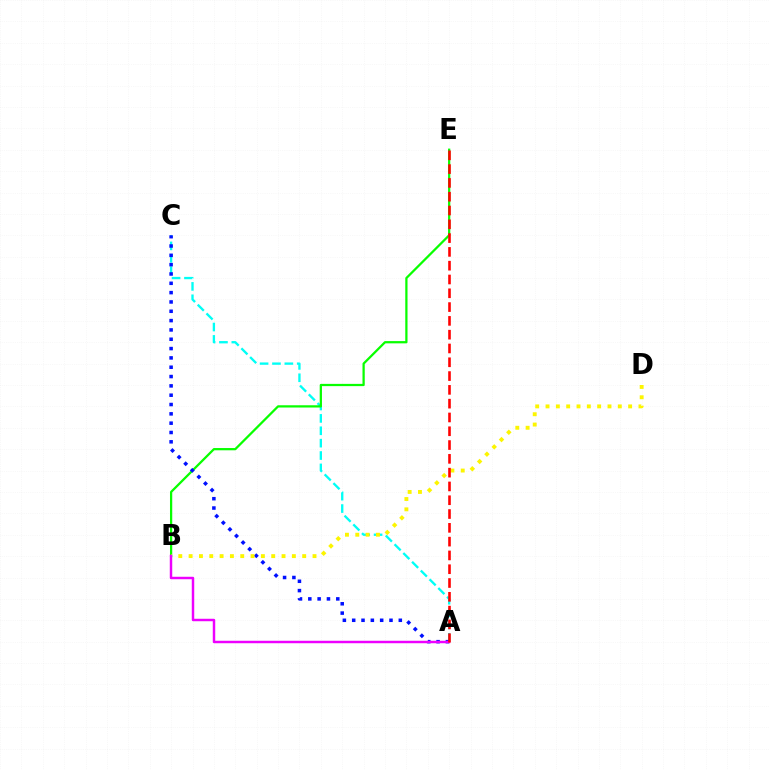{('A', 'C'): [{'color': '#00fff6', 'line_style': 'dashed', 'thickness': 1.68}, {'color': '#0010ff', 'line_style': 'dotted', 'thickness': 2.53}], ('B', 'E'): [{'color': '#08ff00', 'line_style': 'solid', 'thickness': 1.62}], ('B', 'D'): [{'color': '#fcf500', 'line_style': 'dotted', 'thickness': 2.81}], ('A', 'B'): [{'color': '#ee00ff', 'line_style': 'solid', 'thickness': 1.77}], ('A', 'E'): [{'color': '#ff0000', 'line_style': 'dashed', 'thickness': 1.87}]}